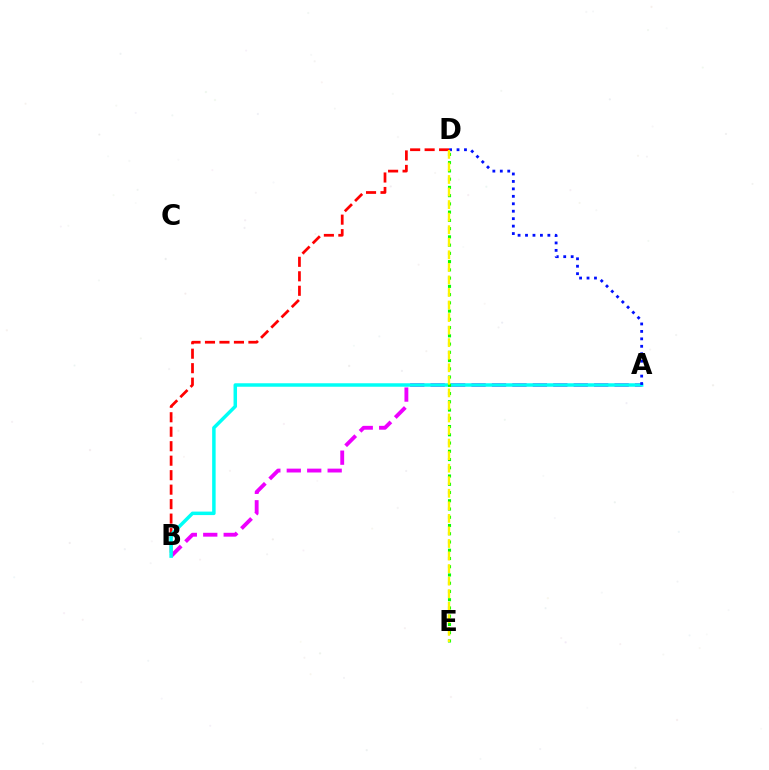{('A', 'B'): [{'color': '#ee00ff', 'line_style': 'dashed', 'thickness': 2.78}, {'color': '#00fff6', 'line_style': 'solid', 'thickness': 2.51}], ('B', 'D'): [{'color': '#ff0000', 'line_style': 'dashed', 'thickness': 1.97}], ('A', 'D'): [{'color': '#0010ff', 'line_style': 'dotted', 'thickness': 2.02}], ('D', 'E'): [{'color': '#08ff00', 'line_style': 'dotted', 'thickness': 2.24}, {'color': '#fcf500', 'line_style': 'dashed', 'thickness': 1.71}]}